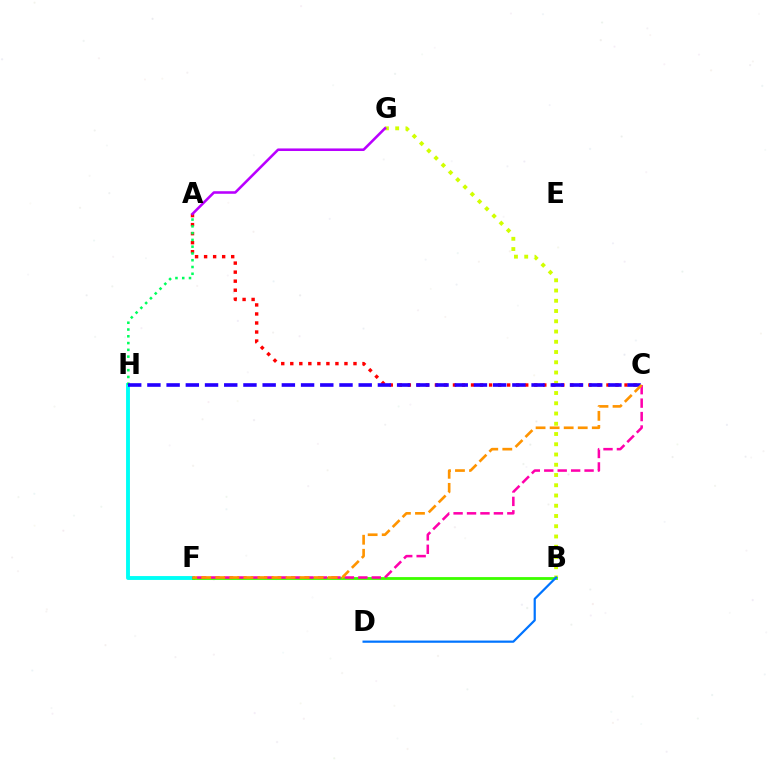{('F', 'H'): [{'color': '#00fff6', 'line_style': 'solid', 'thickness': 2.79}], ('A', 'C'): [{'color': '#ff0000', 'line_style': 'dotted', 'thickness': 2.45}], ('B', 'G'): [{'color': '#d1ff00', 'line_style': 'dotted', 'thickness': 2.78}], ('B', 'F'): [{'color': '#3dff00', 'line_style': 'solid', 'thickness': 2.03}], ('A', 'H'): [{'color': '#00ff5c', 'line_style': 'dotted', 'thickness': 1.84}], ('C', 'F'): [{'color': '#ff00ac', 'line_style': 'dashed', 'thickness': 1.83}, {'color': '#ff9400', 'line_style': 'dashed', 'thickness': 1.91}], ('B', 'D'): [{'color': '#0074ff', 'line_style': 'solid', 'thickness': 1.59}], ('C', 'H'): [{'color': '#2500ff', 'line_style': 'dashed', 'thickness': 2.61}], ('A', 'G'): [{'color': '#b900ff', 'line_style': 'solid', 'thickness': 1.85}]}